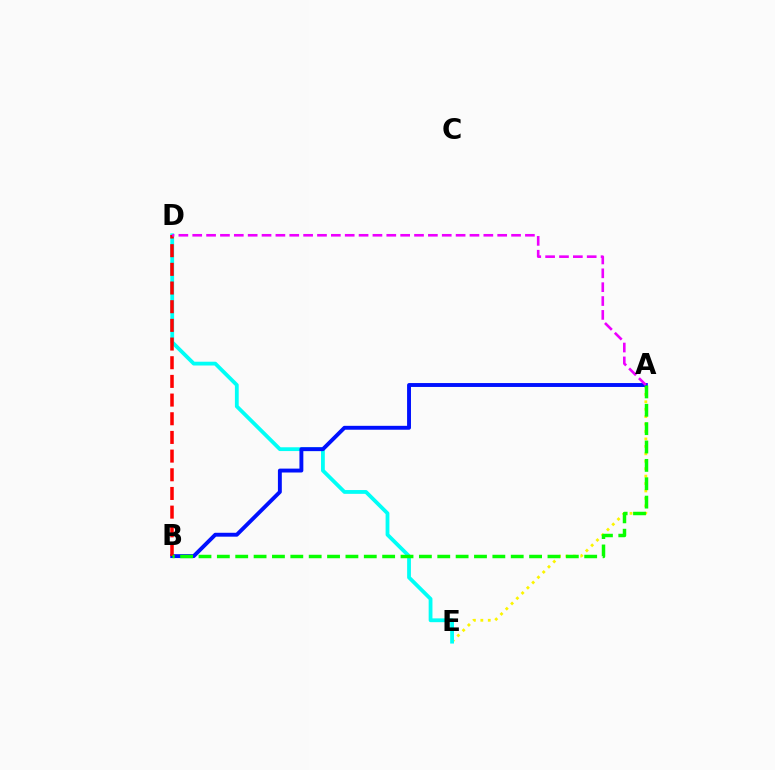{('A', 'E'): [{'color': '#fcf500', 'line_style': 'dotted', 'thickness': 2.02}], ('D', 'E'): [{'color': '#00fff6', 'line_style': 'solid', 'thickness': 2.73}], ('A', 'B'): [{'color': '#0010ff', 'line_style': 'solid', 'thickness': 2.81}, {'color': '#08ff00', 'line_style': 'dashed', 'thickness': 2.5}], ('B', 'D'): [{'color': '#ff0000', 'line_style': 'dashed', 'thickness': 2.54}], ('A', 'D'): [{'color': '#ee00ff', 'line_style': 'dashed', 'thickness': 1.88}]}